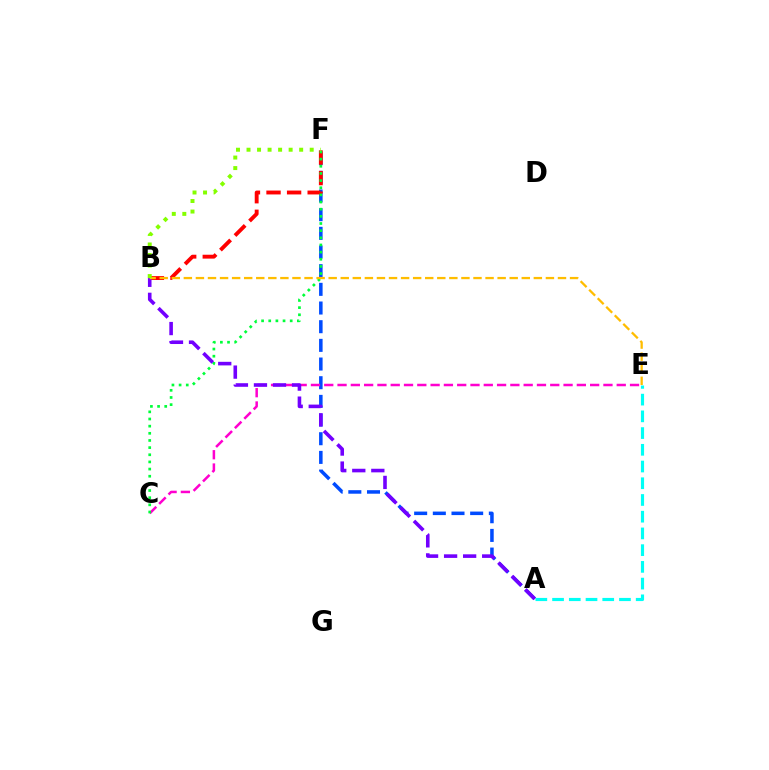{('A', 'F'): [{'color': '#004bff', 'line_style': 'dashed', 'thickness': 2.54}], ('C', 'E'): [{'color': '#ff00cf', 'line_style': 'dashed', 'thickness': 1.81}], ('B', 'F'): [{'color': '#ff0000', 'line_style': 'dashed', 'thickness': 2.79}, {'color': '#84ff00', 'line_style': 'dotted', 'thickness': 2.86}], ('C', 'F'): [{'color': '#00ff39', 'line_style': 'dotted', 'thickness': 1.94}], ('A', 'E'): [{'color': '#00fff6', 'line_style': 'dashed', 'thickness': 2.27}], ('A', 'B'): [{'color': '#7200ff', 'line_style': 'dashed', 'thickness': 2.59}], ('B', 'E'): [{'color': '#ffbd00', 'line_style': 'dashed', 'thickness': 1.64}]}